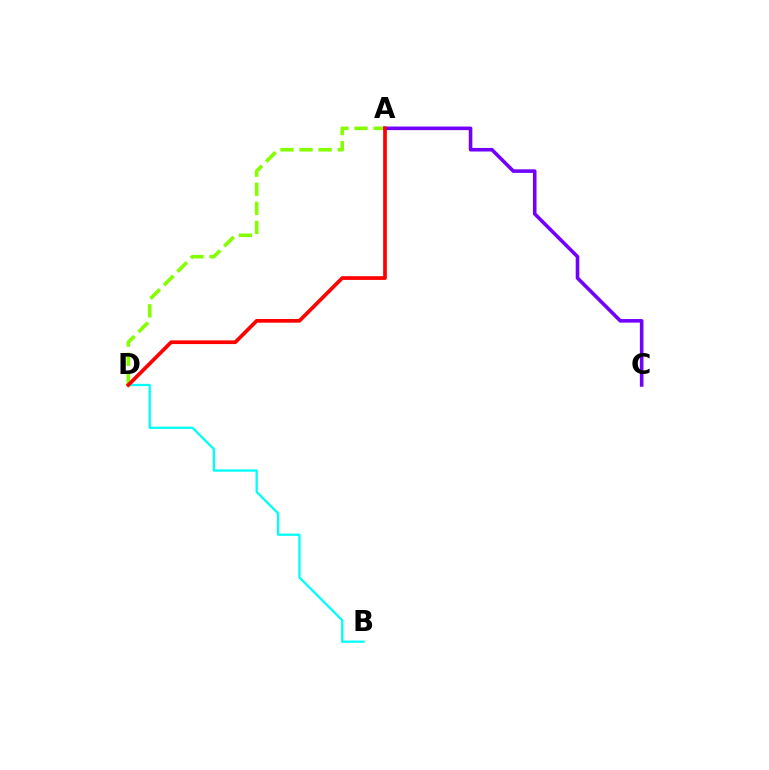{('A', 'D'): [{'color': '#84ff00', 'line_style': 'dashed', 'thickness': 2.59}, {'color': '#ff0000', 'line_style': 'solid', 'thickness': 2.67}], ('A', 'C'): [{'color': '#7200ff', 'line_style': 'solid', 'thickness': 2.57}], ('B', 'D'): [{'color': '#00fff6', 'line_style': 'solid', 'thickness': 1.65}]}